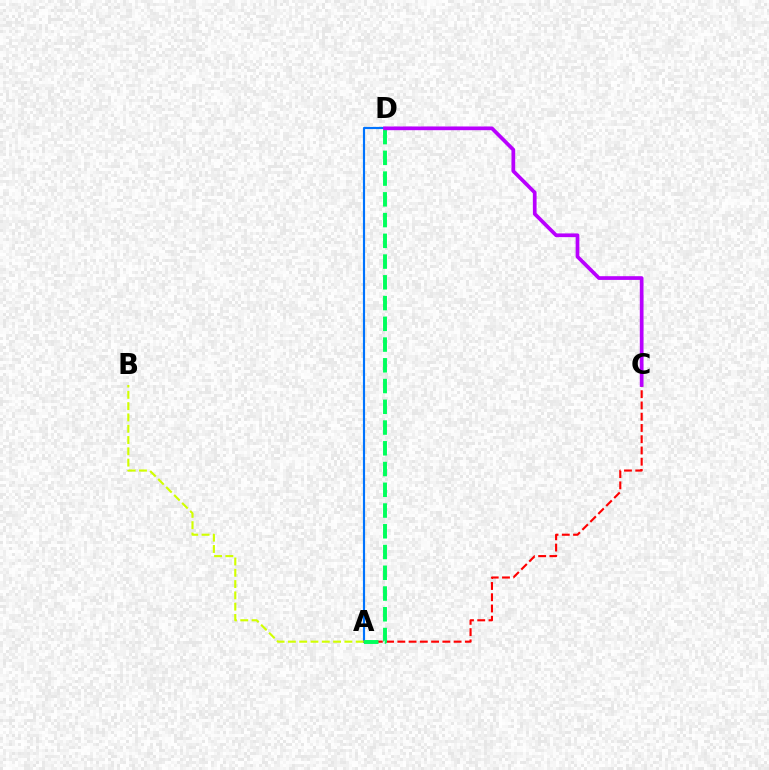{('A', 'D'): [{'color': '#0074ff', 'line_style': 'solid', 'thickness': 1.55}, {'color': '#00ff5c', 'line_style': 'dashed', 'thickness': 2.82}], ('A', 'C'): [{'color': '#ff0000', 'line_style': 'dashed', 'thickness': 1.53}], ('A', 'B'): [{'color': '#d1ff00', 'line_style': 'dashed', 'thickness': 1.53}], ('C', 'D'): [{'color': '#b900ff', 'line_style': 'solid', 'thickness': 2.67}]}